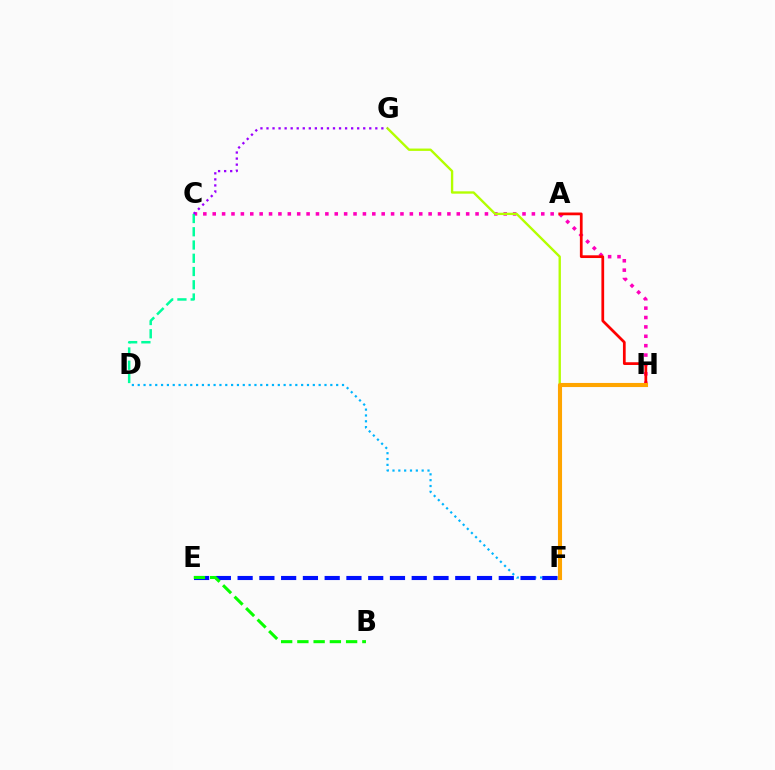{('C', 'H'): [{'color': '#ff00bd', 'line_style': 'dotted', 'thickness': 2.55}], ('D', 'F'): [{'color': '#00b5ff', 'line_style': 'dotted', 'thickness': 1.59}], ('A', 'H'): [{'color': '#ff0000', 'line_style': 'solid', 'thickness': 1.97}], ('C', 'D'): [{'color': '#00ff9d', 'line_style': 'dashed', 'thickness': 1.8}], ('F', 'G'): [{'color': '#b3ff00', 'line_style': 'solid', 'thickness': 1.7}], ('E', 'F'): [{'color': '#0010ff', 'line_style': 'dashed', 'thickness': 2.96}], ('B', 'E'): [{'color': '#08ff00', 'line_style': 'dashed', 'thickness': 2.21}], ('F', 'H'): [{'color': '#ffa500', 'line_style': 'solid', 'thickness': 2.95}], ('C', 'G'): [{'color': '#9b00ff', 'line_style': 'dotted', 'thickness': 1.64}]}